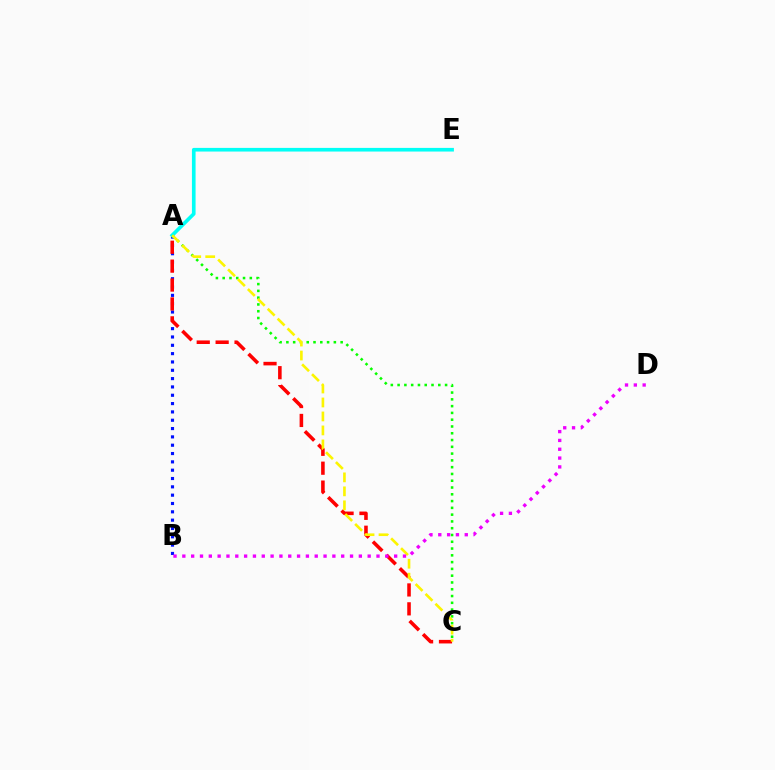{('A', 'B'): [{'color': '#0010ff', 'line_style': 'dotted', 'thickness': 2.26}], ('A', 'C'): [{'color': '#08ff00', 'line_style': 'dotted', 'thickness': 1.84}, {'color': '#ff0000', 'line_style': 'dashed', 'thickness': 2.57}, {'color': '#fcf500', 'line_style': 'dashed', 'thickness': 1.9}], ('A', 'E'): [{'color': '#00fff6', 'line_style': 'solid', 'thickness': 2.63}], ('B', 'D'): [{'color': '#ee00ff', 'line_style': 'dotted', 'thickness': 2.4}]}